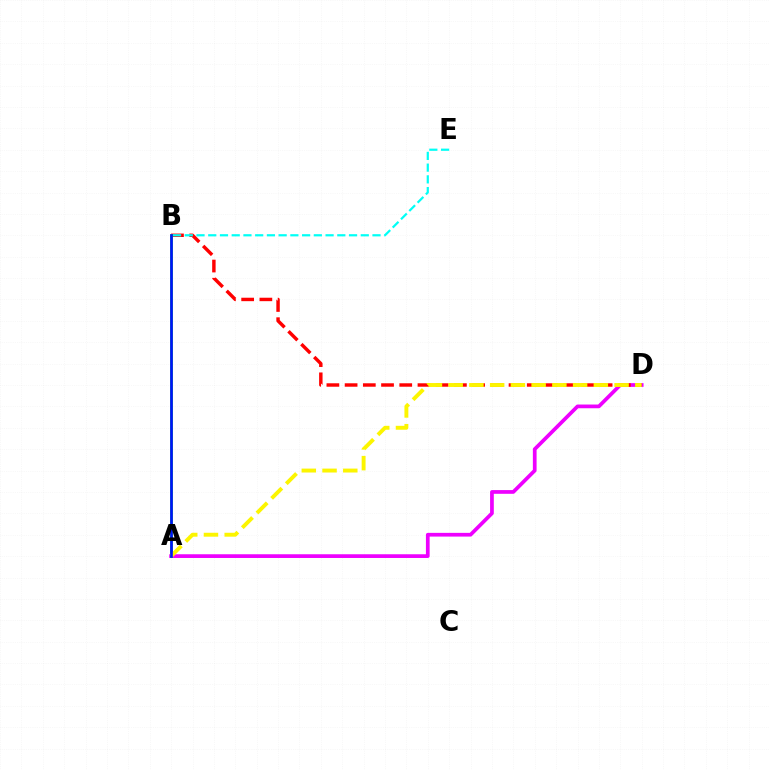{('A', 'D'): [{'color': '#ee00ff', 'line_style': 'solid', 'thickness': 2.68}, {'color': '#fcf500', 'line_style': 'dashed', 'thickness': 2.82}], ('B', 'D'): [{'color': '#ff0000', 'line_style': 'dashed', 'thickness': 2.47}], ('A', 'B'): [{'color': '#08ff00', 'line_style': 'solid', 'thickness': 1.94}, {'color': '#0010ff', 'line_style': 'solid', 'thickness': 1.9}], ('B', 'E'): [{'color': '#00fff6', 'line_style': 'dashed', 'thickness': 1.59}]}